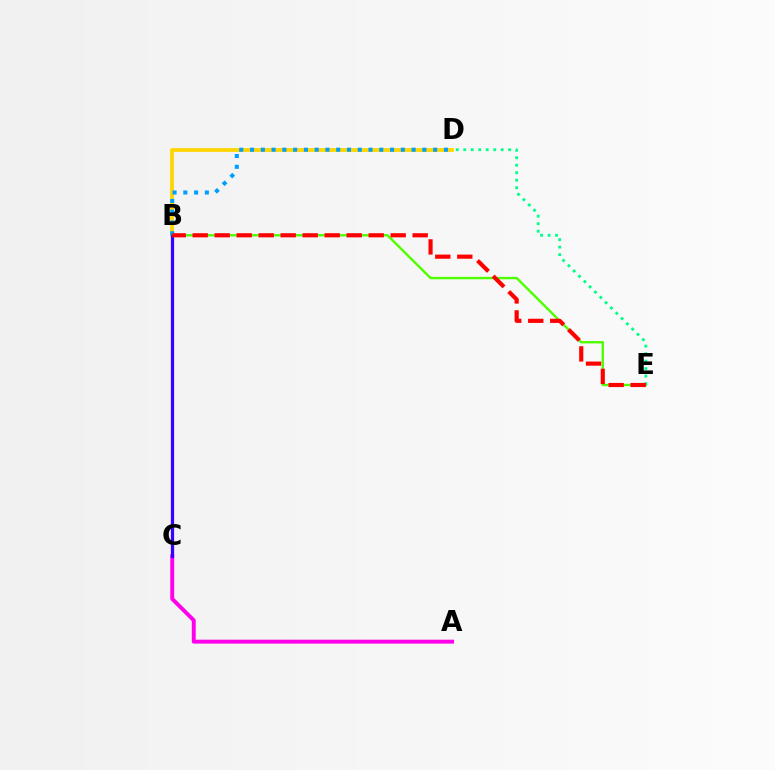{('B', 'E'): [{'color': '#4fff00', 'line_style': 'solid', 'thickness': 1.73}, {'color': '#ff0000', 'line_style': 'dashed', 'thickness': 2.99}], ('A', 'C'): [{'color': '#ff00ed', 'line_style': 'solid', 'thickness': 2.82}], ('B', 'D'): [{'color': '#ffd500', 'line_style': 'solid', 'thickness': 2.72}, {'color': '#009eff', 'line_style': 'dotted', 'thickness': 2.93}], ('B', 'C'): [{'color': '#3700ff', 'line_style': 'solid', 'thickness': 2.33}], ('D', 'E'): [{'color': '#00ff86', 'line_style': 'dotted', 'thickness': 2.04}]}